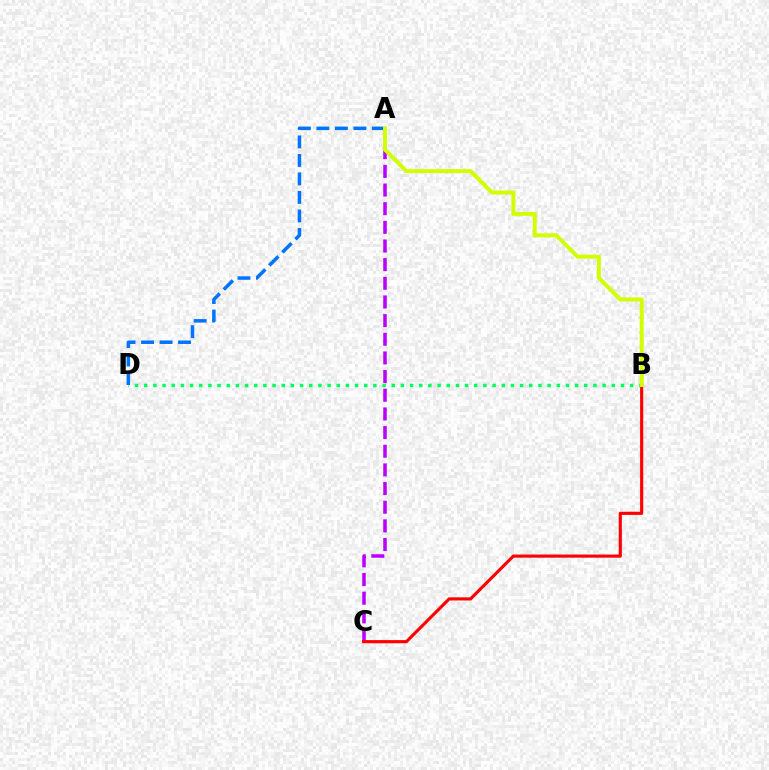{('B', 'D'): [{'color': '#00ff5c', 'line_style': 'dotted', 'thickness': 2.49}], ('A', 'C'): [{'color': '#b900ff', 'line_style': 'dashed', 'thickness': 2.53}], ('A', 'D'): [{'color': '#0074ff', 'line_style': 'dashed', 'thickness': 2.51}], ('B', 'C'): [{'color': '#ff0000', 'line_style': 'solid', 'thickness': 2.26}], ('A', 'B'): [{'color': '#d1ff00', 'line_style': 'solid', 'thickness': 2.85}]}